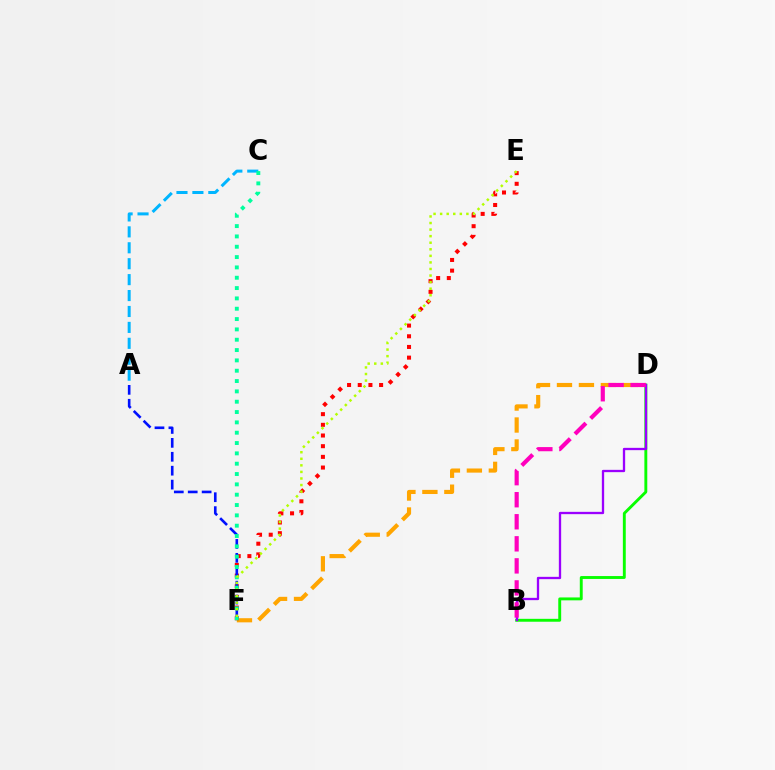{('B', 'D'): [{'color': '#08ff00', 'line_style': 'solid', 'thickness': 2.09}, {'color': '#9b00ff', 'line_style': 'solid', 'thickness': 1.67}, {'color': '#ff00bd', 'line_style': 'dashed', 'thickness': 3.0}], ('D', 'F'): [{'color': '#ffa500', 'line_style': 'dashed', 'thickness': 2.98}], ('E', 'F'): [{'color': '#ff0000', 'line_style': 'dotted', 'thickness': 2.9}, {'color': '#b3ff00', 'line_style': 'dotted', 'thickness': 1.78}], ('A', 'F'): [{'color': '#0010ff', 'line_style': 'dashed', 'thickness': 1.89}], ('A', 'C'): [{'color': '#00b5ff', 'line_style': 'dashed', 'thickness': 2.16}], ('C', 'F'): [{'color': '#00ff9d', 'line_style': 'dotted', 'thickness': 2.81}]}